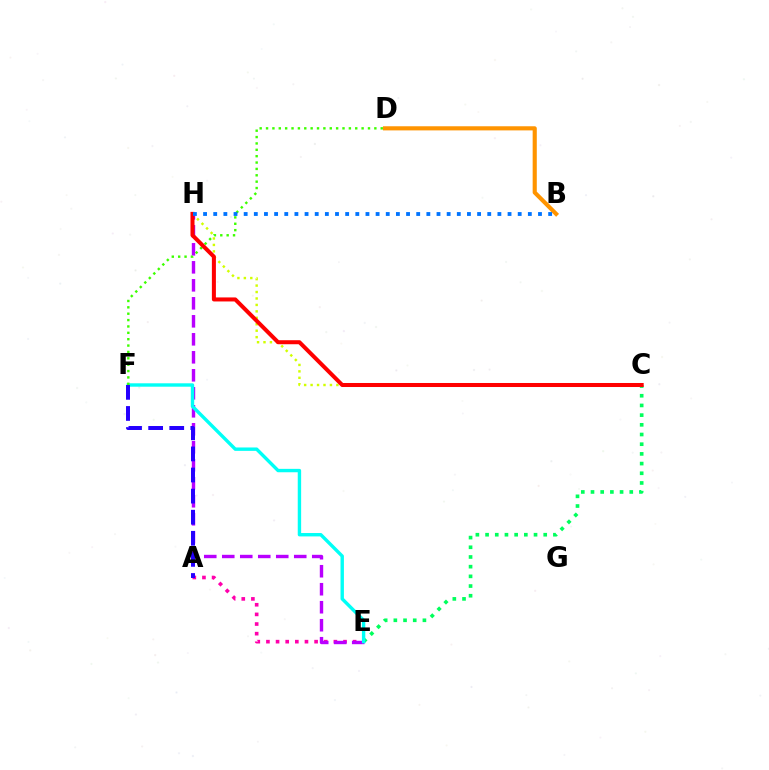{('A', 'E'): [{'color': '#ff00ac', 'line_style': 'dotted', 'thickness': 2.62}], ('C', 'E'): [{'color': '#00ff5c', 'line_style': 'dotted', 'thickness': 2.63}], ('E', 'H'): [{'color': '#b900ff', 'line_style': 'dashed', 'thickness': 2.44}], ('E', 'F'): [{'color': '#00fff6', 'line_style': 'solid', 'thickness': 2.44}], ('D', 'F'): [{'color': '#3dff00', 'line_style': 'dotted', 'thickness': 1.73}], ('C', 'H'): [{'color': '#d1ff00', 'line_style': 'dotted', 'thickness': 1.75}, {'color': '#ff0000', 'line_style': 'solid', 'thickness': 2.9}], ('A', 'F'): [{'color': '#2500ff', 'line_style': 'dashed', 'thickness': 2.87}], ('B', 'D'): [{'color': '#ff9400', 'line_style': 'solid', 'thickness': 2.98}], ('B', 'H'): [{'color': '#0074ff', 'line_style': 'dotted', 'thickness': 2.76}]}